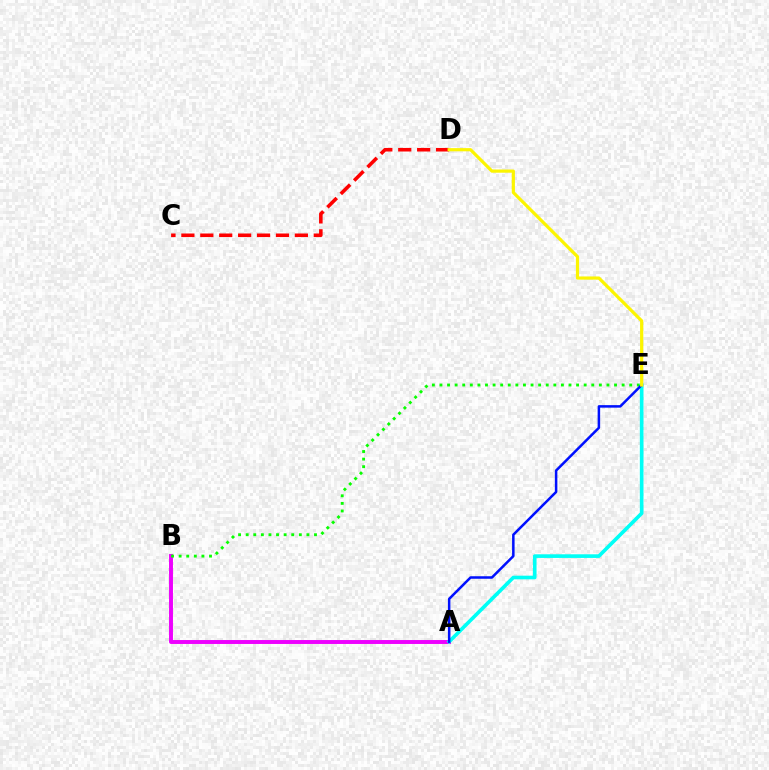{('A', 'B'): [{'color': '#ee00ff', 'line_style': 'solid', 'thickness': 2.83}], ('B', 'E'): [{'color': '#08ff00', 'line_style': 'dotted', 'thickness': 2.06}], ('A', 'E'): [{'color': '#00fff6', 'line_style': 'solid', 'thickness': 2.62}, {'color': '#0010ff', 'line_style': 'solid', 'thickness': 1.81}], ('C', 'D'): [{'color': '#ff0000', 'line_style': 'dashed', 'thickness': 2.57}], ('D', 'E'): [{'color': '#fcf500', 'line_style': 'solid', 'thickness': 2.3}]}